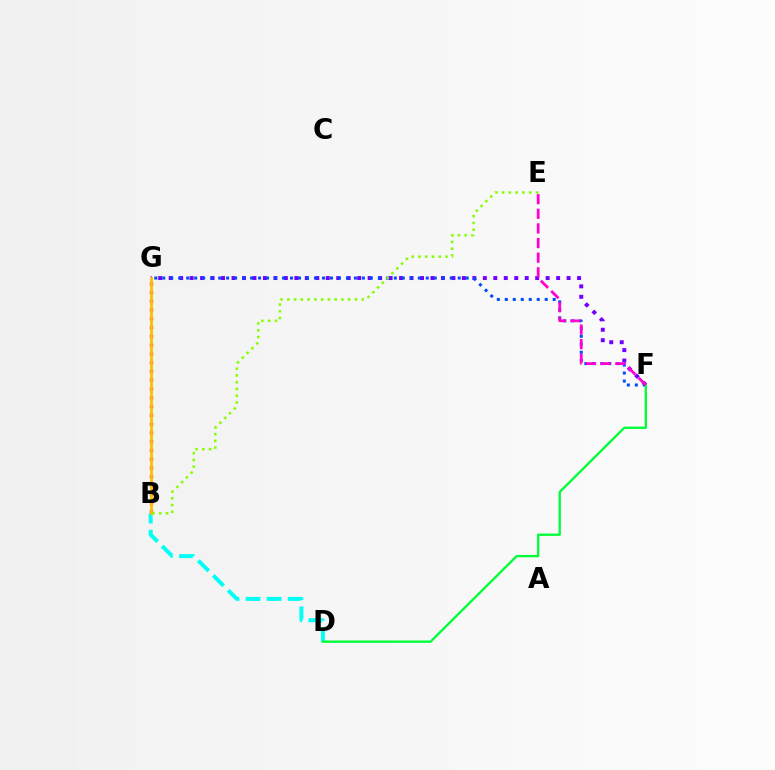{('F', 'G'): [{'color': '#7200ff', 'line_style': 'dotted', 'thickness': 2.85}, {'color': '#004bff', 'line_style': 'dotted', 'thickness': 2.17}], ('B', 'G'): [{'color': '#ff0000', 'line_style': 'dotted', 'thickness': 2.38}, {'color': '#ffbd00', 'line_style': 'solid', 'thickness': 2.0}], ('B', 'D'): [{'color': '#00fff6', 'line_style': 'dashed', 'thickness': 2.86}], ('D', 'F'): [{'color': '#00ff39', 'line_style': 'solid', 'thickness': 1.68}], ('E', 'F'): [{'color': '#ff00cf', 'line_style': 'dashed', 'thickness': 1.99}], ('B', 'E'): [{'color': '#84ff00', 'line_style': 'dotted', 'thickness': 1.84}]}